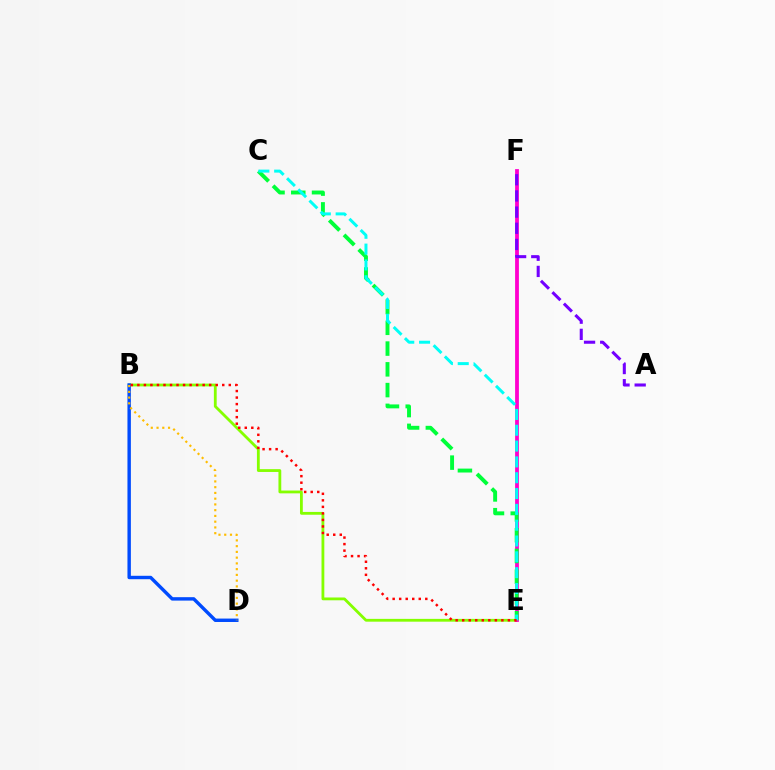{('B', 'E'): [{'color': '#84ff00', 'line_style': 'solid', 'thickness': 2.02}, {'color': '#ff0000', 'line_style': 'dotted', 'thickness': 1.77}], ('B', 'D'): [{'color': '#004bff', 'line_style': 'solid', 'thickness': 2.46}, {'color': '#ffbd00', 'line_style': 'dotted', 'thickness': 1.56}], ('E', 'F'): [{'color': '#ff00cf', 'line_style': 'solid', 'thickness': 2.73}], ('A', 'F'): [{'color': '#7200ff', 'line_style': 'dashed', 'thickness': 2.2}], ('C', 'E'): [{'color': '#00ff39', 'line_style': 'dashed', 'thickness': 2.82}, {'color': '#00fff6', 'line_style': 'dashed', 'thickness': 2.15}]}